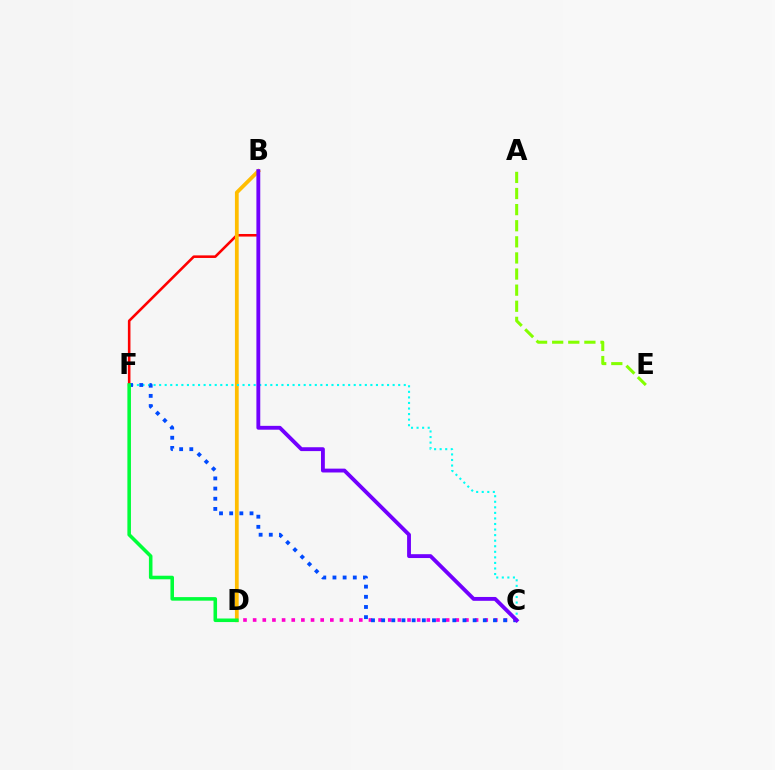{('B', 'F'): [{'color': '#ff0000', 'line_style': 'solid', 'thickness': 1.86}], ('B', 'D'): [{'color': '#ffbd00', 'line_style': 'solid', 'thickness': 2.71}], ('C', 'D'): [{'color': '#ff00cf', 'line_style': 'dotted', 'thickness': 2.62}], ('A', 'E'): [{'color': '#84ff00', 'line_style': 'dashed', 'thickness': 2.19}], ('C', 'F'): [{'color': '#00fff6', 'line_style': 'dotted', 'thickness': 1.51}, {'color': '#004bff', 'line_style': 'dotted', 'thickness': 2.76}], ('B', 'C'): [{'color': '#7200ff', 'line_style': 'solid', 'thickness': 2.77}], ('D', 'F'): [{'color': '#00ff39', 'line_style': 'solid', 'thickness': 2.56}]}